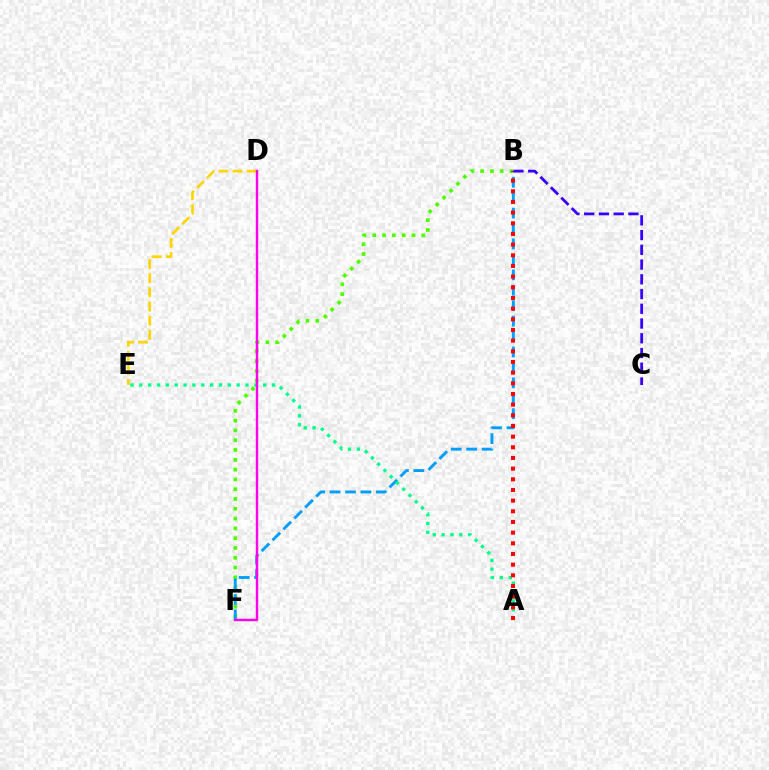{('B', 'F'): [{'color': '#4fff00', 'line_style': 'dotted', 'thickness': 2.66}, {'color': '#009eff', 'line_style': 'dashed', 'thickness': 2.1}], ('A', 'E'): [{'color': '#00ff86', 'line_style': 'dotted', 'thickness': 2.4}], ('D', 'E'): [{'color': '#ffd500', 'line_style': 'dashed', 'thickness': 1.92}], ('D', 'F'): [{'color': '#ff00ed', 'line_style': 'solid', 'thickness': 1.74}], ('A', 'B'): [{'color': '#ff0000', 'line_style': 'dotted', 'thickness': 2.9}], ('B', 'C'): [{'color': '#3700ff', 'line_style': 'dashed', 'thickness': 2.0}]}